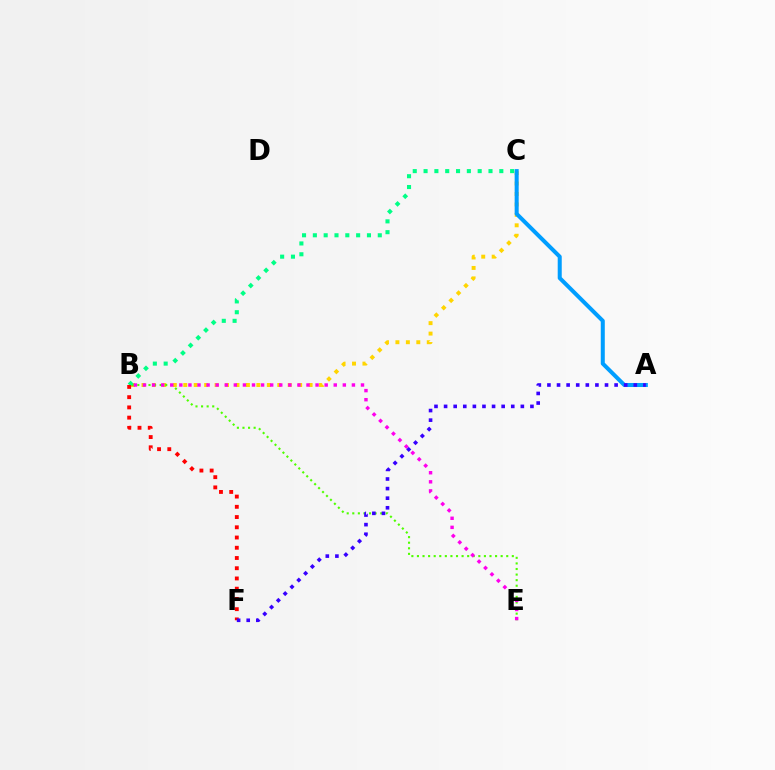{('B', 'C'): [{'color': '#ffd500', 'line_style': 'dotted', 'thickness': 2.84}, {'color': '#00ff86', 'line_style': 'dotted', 'thickness': 2.94}], ('A', 'C'): [{'color': '#009eff', 'line_style': 'solid', 'thickness': 2.9}], ('B', 'E'): [{'color': '#4fff00', 'line_style': 'dotted', 'thickness': 1.52}, {'color': '#ff00ed', 'line_style': 'dotted', 'thickness': 2.47}], ('B', 'F'): [{'color': '#ff0000', 'line_style': 'dotted', 'thickness': 2.78}], ('A', 'F'): [{'color': '#3700ff', 'line_style': 'dotted', 'thickness': 2.61}]}